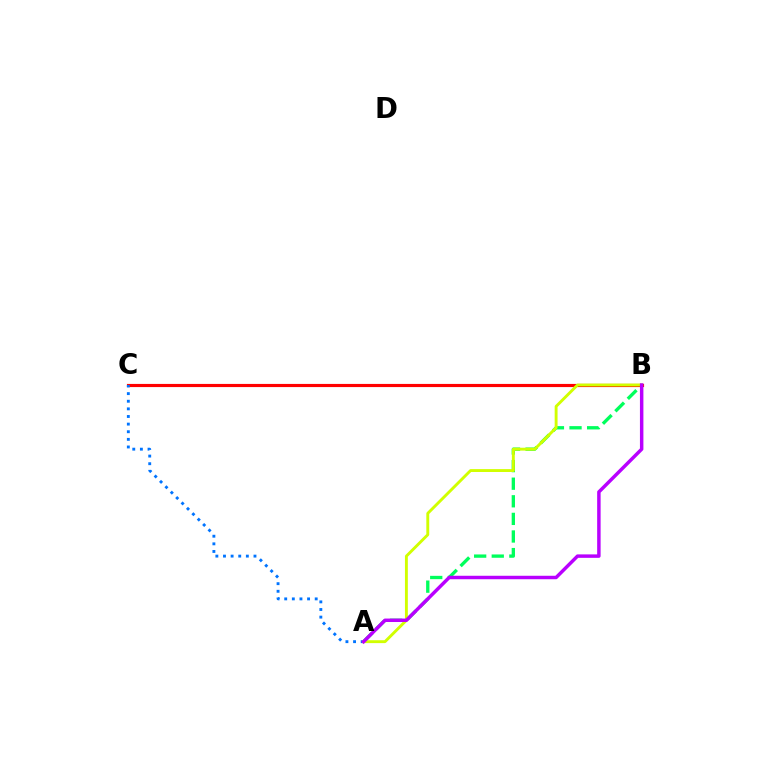{('B', 'C'): [{'color': '#ff0000', 'line_style': 'solid', 'thickness': 2.27}], ('A', 'B'): [{'color': '#00ff5c', 'line_style': 'dashed', 'thickness': 2.39}, {'color': '#d1ff00', 'line_style': 'solid', 'thickness': 2.08}, {'color': '#b900ff', 'line_style': 'solid', 'thickness': 2.49}], ('A', 'C'): [{'color': '#0074ff', 'line_style': 'dotted', 'thickness': 2.07}]}